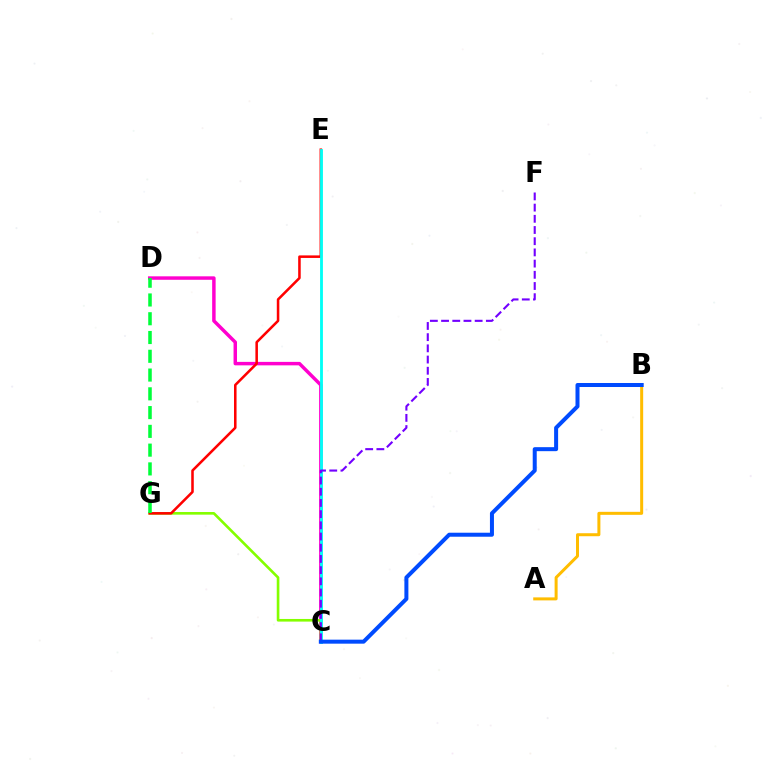{('C', 'D'): [{'color': '#ff00cf', 'line_style': 'solid', 'thickness': 2.49}], ('A', 'B'): [{'color': '#ffbd00', 'line_style': 'solid', 'thickness': 2.16}], ('C', 'G'): [{'color': '#84ff00', 'line_style': 'solid', 'thickness': 1.9}], ('E', 'G'): [{'color': '#ff0000', 'line_style': 'solid', 'thickness': 1.83}], ('D', 'G'): [{'color': '#00ff39', 'line_style': 'dashed', 'thickness': 2.55}], ('C', 'E'): [{'color': '#00fff6', 'line_style': 'solid', 'thickness': 2.04}], ('C', 'F'): [{'color': '#7200ff', 'line_style': 'dashed', 'thickness': 1.52}], ('B', 'C'): [{'color': '#004bff', 'line_style': 'solid', 'thickness': 2.88}]}